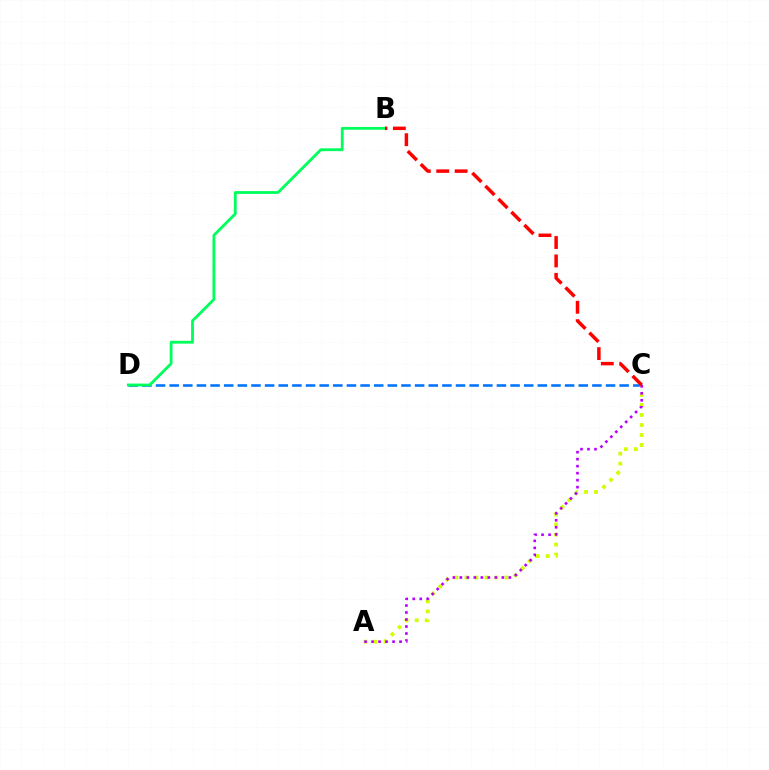{('C', 'D'): [{'color': '#0074ff', 'line_style': 'dashed', 'thickness': 1.85}], ('A', 'C'): [{'color': '#d1ff00', 'line_style': 'dotted', 'thickness': 2.72}, {'color': '#b900ff', 'line_style': 'dotted', 'thickness': 1.9}], ('B', 'D'): [{'color': '#00ff5c', 'line_style': 'solid', 'thickness': 2.03}], ('B', 'C'): [{'color': '#ff0000', 'line_style': 'dashed', 'thickness': 2.5}]}